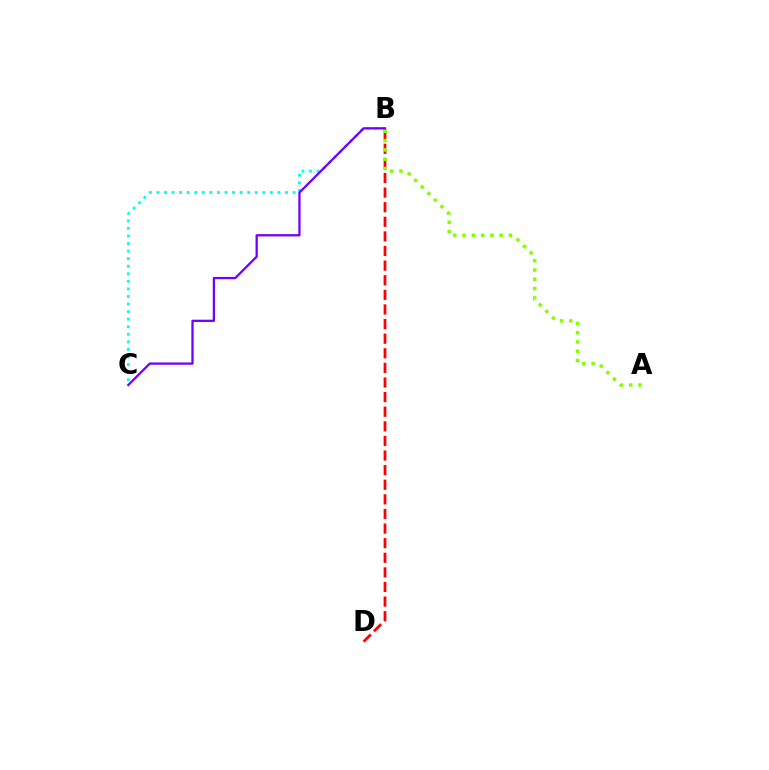{('B', 'C'): [{'color': '#00fff6', 'line_style': 'dotted', 'thickness': 2.06}, {'color': '#7200ff', 'line_style': 'solid', 'thickness': 1.64}], ('B', 'D'): [{'color': '#ff0000', 'line_style': 'dashed', 'thickness': 1.98}], ('A', 'B'): [{'color': '#84ff00', 'line_style': 'dotted', 'thickness': 2.52}]}